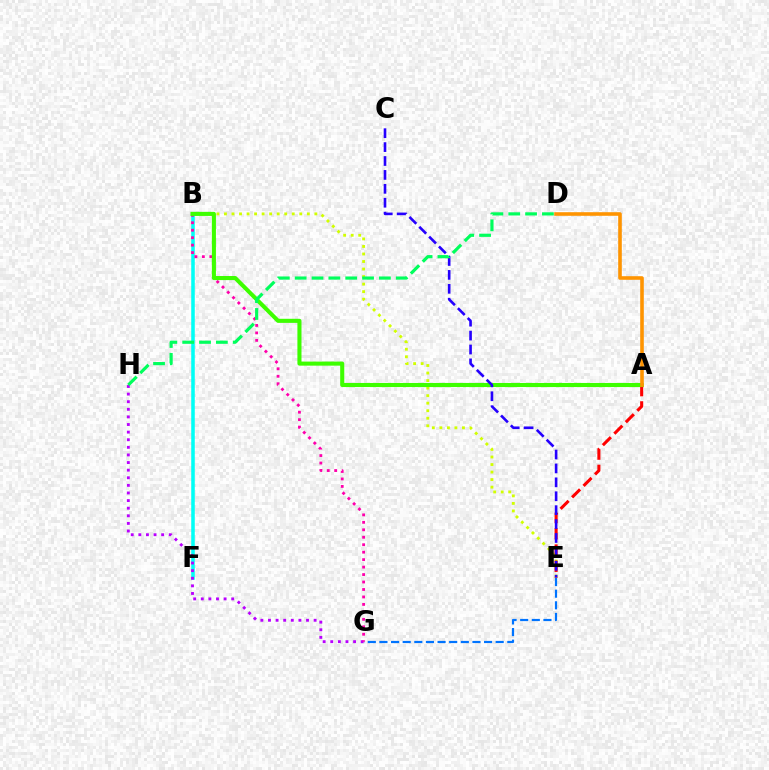{('B', 'F'): [{'color': '#00fff6', 'line_style': 'solid', 'thickness': 2.55}], ('B', 'E'): [{'color': '#d1ff00', 'line_style': 'dotted', 'thickness': 2.05}], ('G', 'H'): [{'color': '#b900ff', 'line_style': 'dotted', 'thickness': 2.07}], ('A', 'E'): [{'color': '#ff0000', 'line_style': 'dashed', 'thickness': 2.21}], ('E', 'G'): [{'color': '#0074ff', 'line_style': 'dashed', 'thickness': 1.58}], ('B', 'G'): [{'color': '#ff00ac', 'line_style': 'dotted', 'thickness': 2.03}], ('A', 'B'): [{'color': '#3dff00', 'line_style': 'solid', 'thickness': 2.94}], ('C', 'E'): [{'color': '#2500ff', 'line_style': 'dashed', 'thickness': 1.89}], ('A', 'D'): [{'color': '#ff9400', 'line_style': 'solid', 'thickness': 2.59}], ('D', 'H'): [{'color': '#00ff5c', 'line_style': 'dashed', 'thickness': 2.29}]}